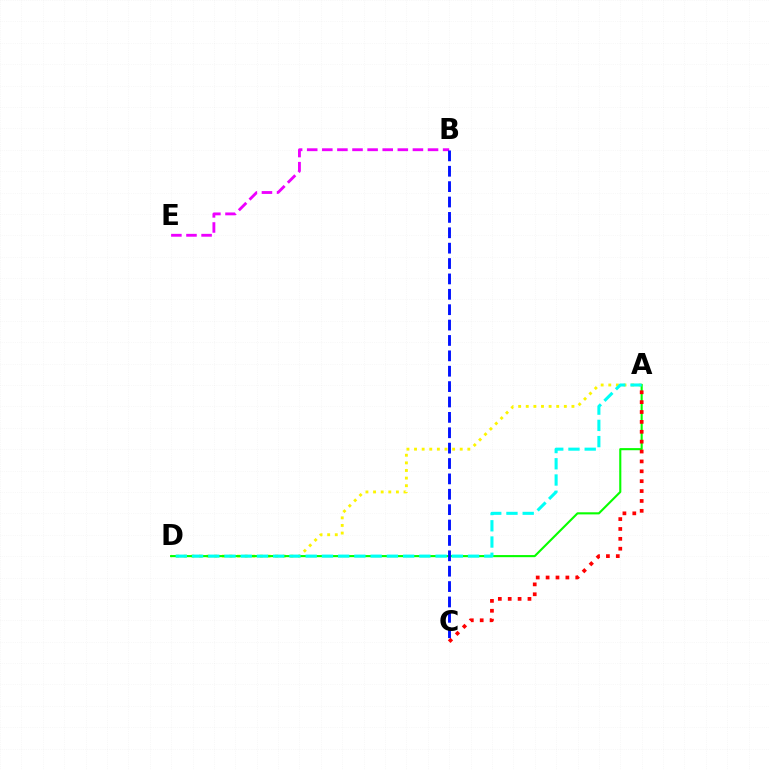{('A', 'D'): [{'color': '#fcf500', 'line_style': 'dotted', 'thickness': 2.07}, {'color': '#08ff00', 'line_style': 'solid', 'thickness': 1.52}, {'color': '#00fff6', 'line_style': 'dashed', 'thickness': 2.21}], ('A', 'C'): [{'color': '#ff0000', 'line_style': 'dotted', 'thickness': 2.68}], ('B', 'E'): [{'color': '#ee00ff', 'line_style': 'dashed', 'thickness': 2.05}], ('B', 'C'): [{'color': '#0010ff', 'line_style': 'dashed', 'thickness': 2.09}]}